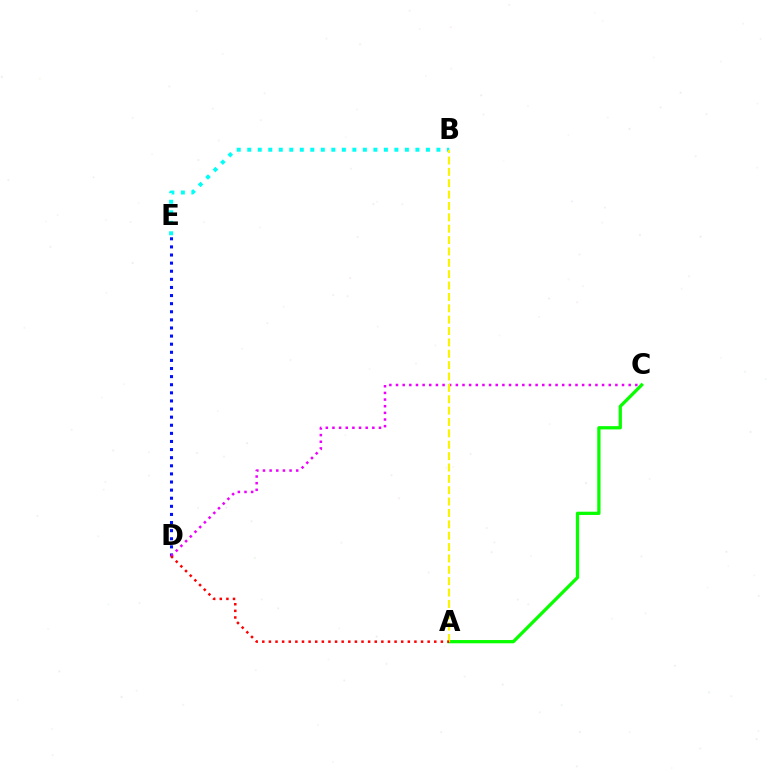{('D', 'E'): [{'color': '#0010ff', 'line_style': 'dotted', 'thickness': 2.2}], ('A', 'C'): [{'color': '#08ff00', 'line_style': 'solid', 'thickness': 2.35}], ('B', 'E'): [{'color': '#00fff6', 'line_style': 'dotted', 'thickness': 2.86}], ('C', 'D'): [{'color': '#ee00ff', 'line_style': 'dotted', 'thickness': 1.81}], ('A', 'B'): [{'color': '#fcf500', 'line_style': 'dashed', 'thickness': 1.54}], ('A', 'D'): [{'color': '#ff0000', 'line_style': 'dotted', 'thickness': 1.8}]}